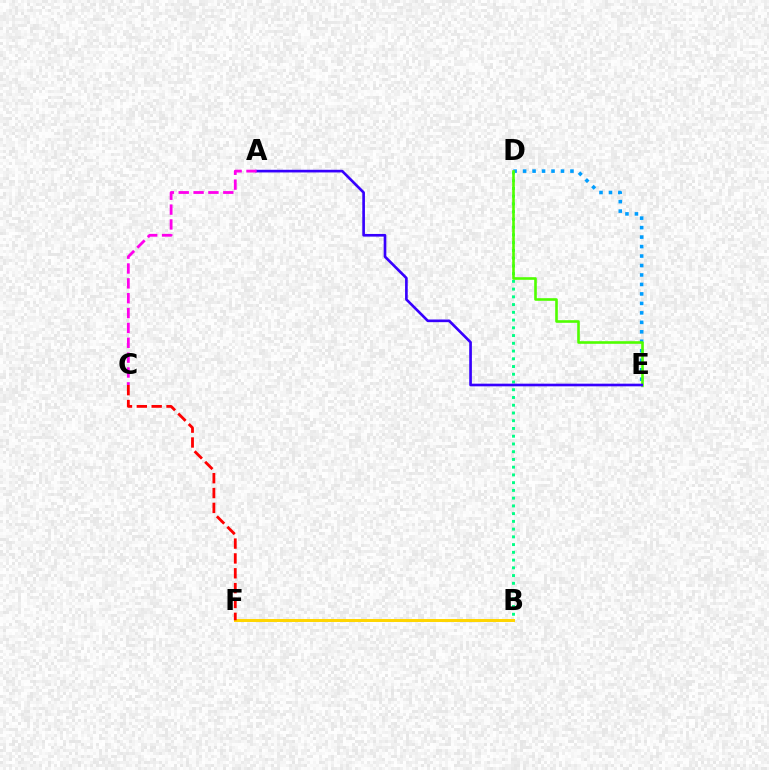{('B', 'D'): [{'color': '#00ff86', 'line_style': 'dotted', 'thickness': 2.1}], ('D', 'E'): [{'color': '#009eff', 'line_style': 'dotted', 'thickness': 2.57}, {'color': '#4fff00', 'line_style': 'solid', 'thickness': 1.88}], ('B', 'F'): [{'color': '#ffd500', 'line_style': 'solid', 'thickness': 2.14}], ('A', 'E'): [{'color': '#3700ff', 'line_style': 'solid', 'thickness': 1.91}], ('A', 'C'): [{'color': '#ff00ed', 'line_style': 'dashed', 'thickness': 2.02}], ('C', 'F'): [{'color': '#ff0000', 'line_style': 'dashed', 'thickness': 2.02}]}